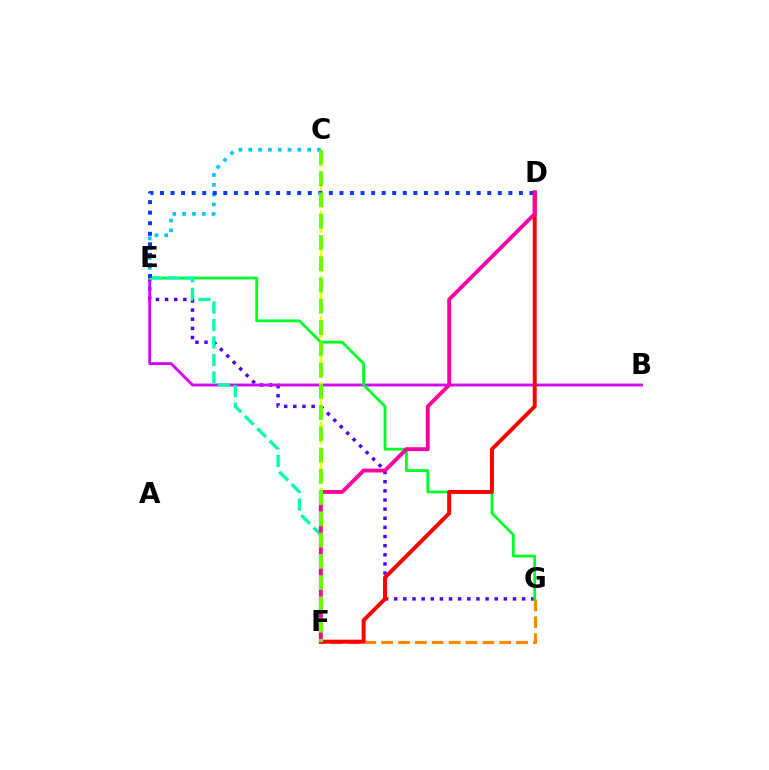{('E', 'G'): [{'color': '#4f00ff', 'line_style': 'dotted', 'thickness': 2.48}, {'color': '#00ff27', 'line_style': 'solid', 'thickness': 2.01}], ('C', 'E'): [{'color': '#00c7ff', 'line_style': 'dotted', 'thickness': 2.67}], ('F', 'G'): [{'color': '#ff8800', 'line_style': 'dashed', 'thickness': 2.29}], ('B', 'E'): [{'color': '#d600ff', 'line_style': 'solid', 'thickness': 2.05}], ('E', 'F'): [{'color': '#00ffaf', 'line_style': 'dashed', 'thickness': 2.38}], ('C', 'F'): [{'color': '#eeff00', 'line_style': 'dashed', 'thickness': 1.79}, {'color': '#66ff00', 'line_style': 'dashed', 'thickness': 2.89}], ('D', 'E'): [{'color': '#003fff', 'line_style': 'dotted', 'thickness': 2.87}], ('D', 'F'): [{'color': '#ff0000', 'line_style': 'solid', 'thickness': 2.84}, {'color': '#ff00a0', 'line_style': 'solid', 'thickness': 2.77}]}